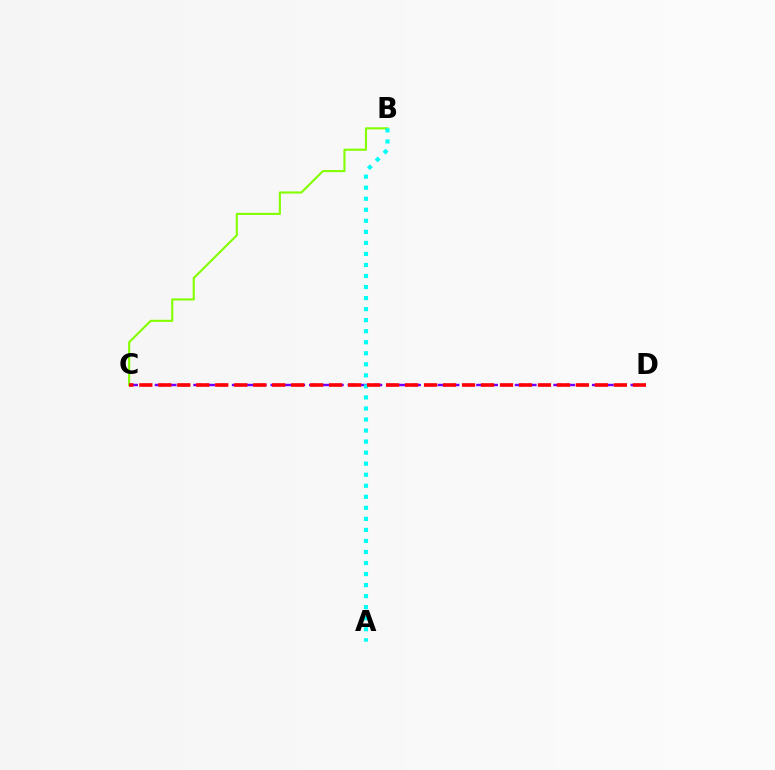{('C', 'D'): [{'color': '#7200ff', 'line_style': 'dashed', 'thickness': 1.75}, {'color': '#ff0000', 'line_style': 'dashed', 'thickness': 2.58}], ('B', 'C'): [{'color': '#84ff00', 'line_style': 'solid', 'thickness': 1.53}], ('A', 'B'): [{'color': '#00fff6', 'line_style': 'dotted', 'thickness': 3.0}]}